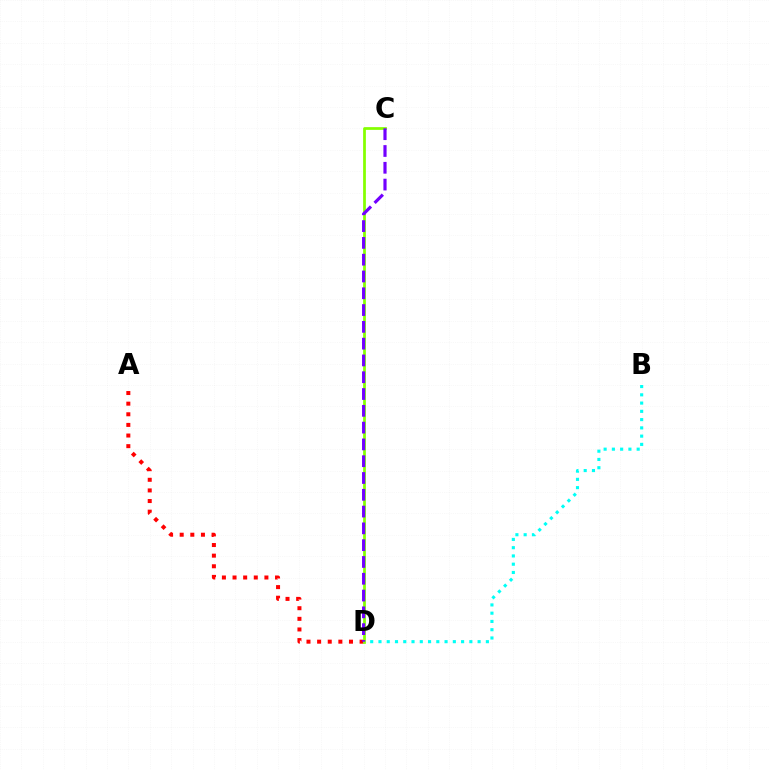{('A', 'D'): [{'color': '#ff0000', 'line_style': 'dotted', 'thickness': 2.89}], ('B', 'D'): [{'color': '#00fff6', 'line_style': 'dotted', 'thickness': 2.24}], ('C', 'D'): [{'color': '#84ff00', 'line_style': 'solid', 'thickness': 1.97}, {'color': '#7200ff', 'line_style': 'dashed', 'thickness': 2.28}]}